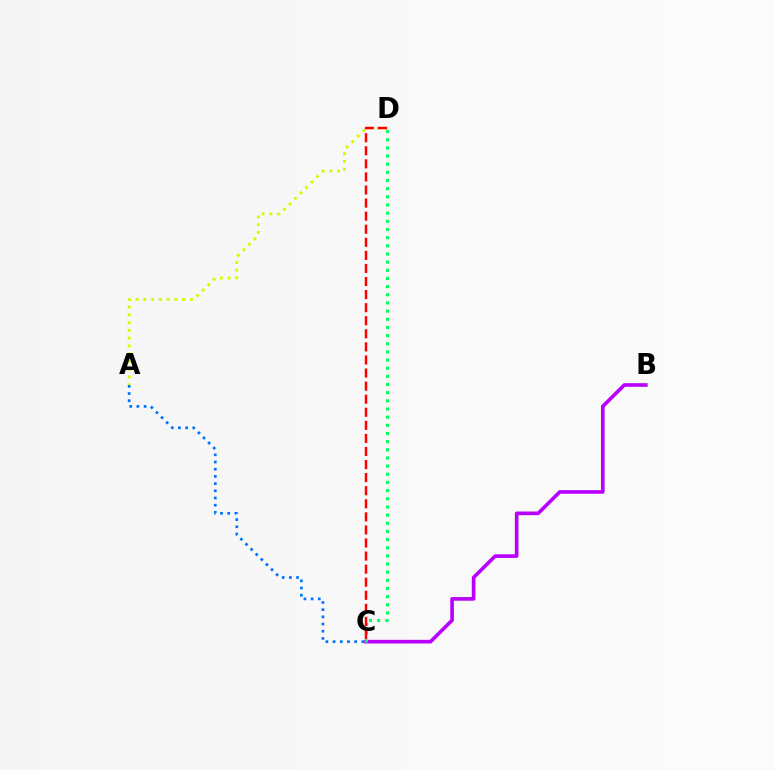{('A', 'D'): [{'color': '#d1ff00', 'line_style': 'dotted', 'thickness': 2.11}], ('B', 'C'): [{'color': '#b900ff', 'line_style': 'solid', 'thickness': 2.62}], ('C', 'D'): [{'color': '#00ff5c', 'line_style': 'dotted', 'thickness': 2.22}, {'color': '#ff0000', 'line_style': 'dashed', 'thickness': 1.78}], ('A', 'C'): [{'color': '#0074ff', 'line_style': 'dotted', 'thickness': 1.95}]}